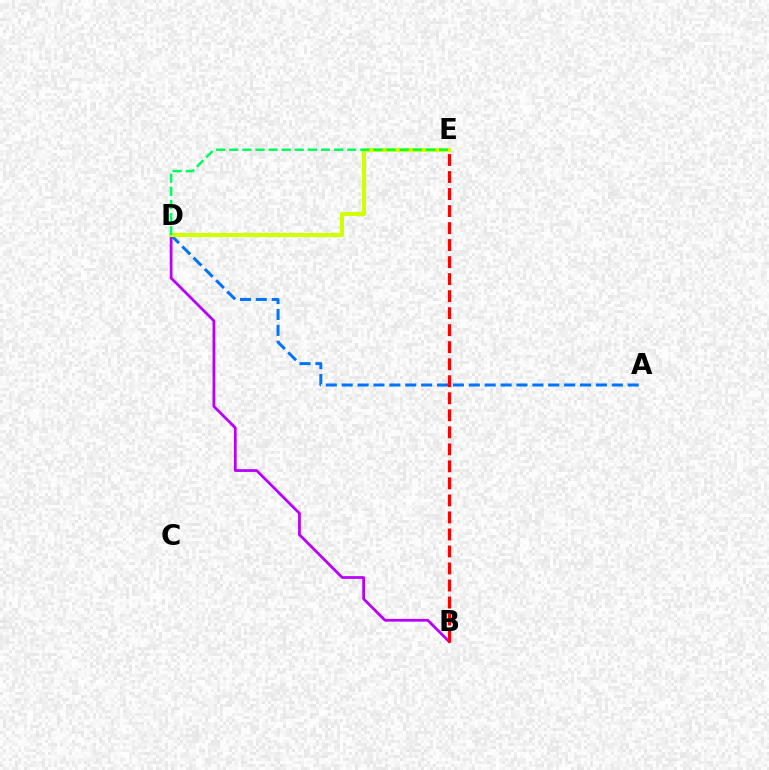{('B', 'D'): [{'color': '#b900ff', 'line_style': 'solid', 'thickness': 1.98}], ('A', 'D'): [{'color': '#0074ff', 'line_style': 'dashed', 'thickness': 2.16}], ('B', 'E'): [{'color': '#ff0000', 'line_style': 'dashed', 'thickness': 2.31}], ('D', 'E'): [{'color': '#d1ff00', 'line_style': 'solid', 'thickness': 2.95}, {'color': '#00ff5c', 'line_style': 'dashed', 'thickness': 1.78}]}